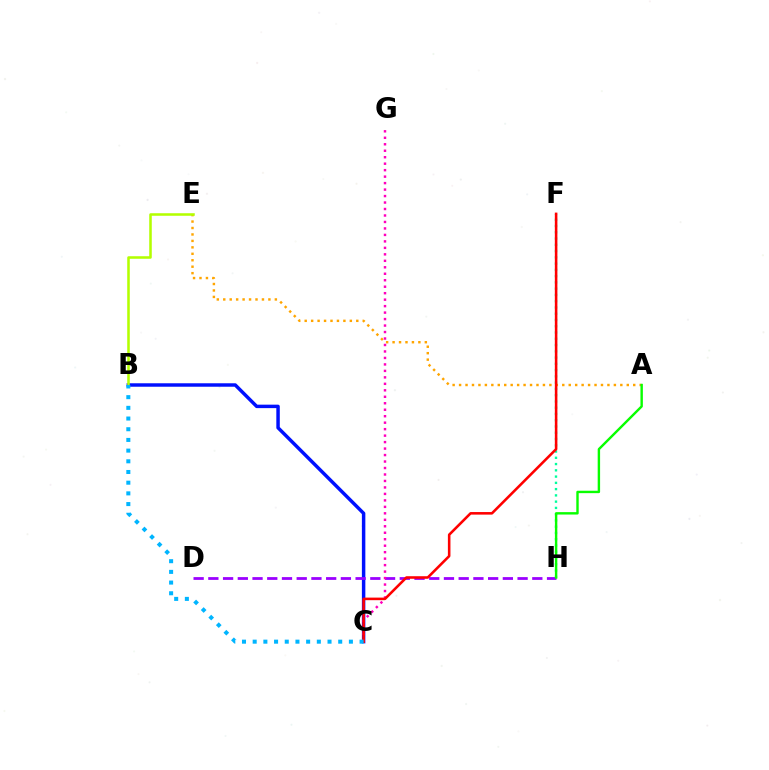{('F', 'H'): [{'color': '#00ff9d', 'line_style': 'dotted', 'thickness': 1.7}], ('B', 'C'): [{'color': '#0010ff', 'line_style': 'solid', 'thickness': 2.49}, {'color': '#00b5ff', 'line_style': 'dotted', 'thickness': 2.9}], ('D', 'H'): [{'color': '#9b00ff', 'line_style': 'dashed', 'thickness': 2.0}], ('A', 'E'): [{'color': '#ffa500', 'line_style': 'dotted', 'thickness': 1.75}], ('C', 'G'): [{'color': '#ff00bd', 'line_style': 'dotted', 'thickness': 1.76}], ('B', 'E'): [{'color': '#b3ff00', 'line_style': 'solid', 'thickness': 1.84}], ('A', 'H'): [{'color': '#08ff00', 'line_style': 'solid', 'thickness': 1.74}], ('C', 'F'): [{'color': '#ff0000', 'line_style': 'solid', 'thickness': 1.85}]}